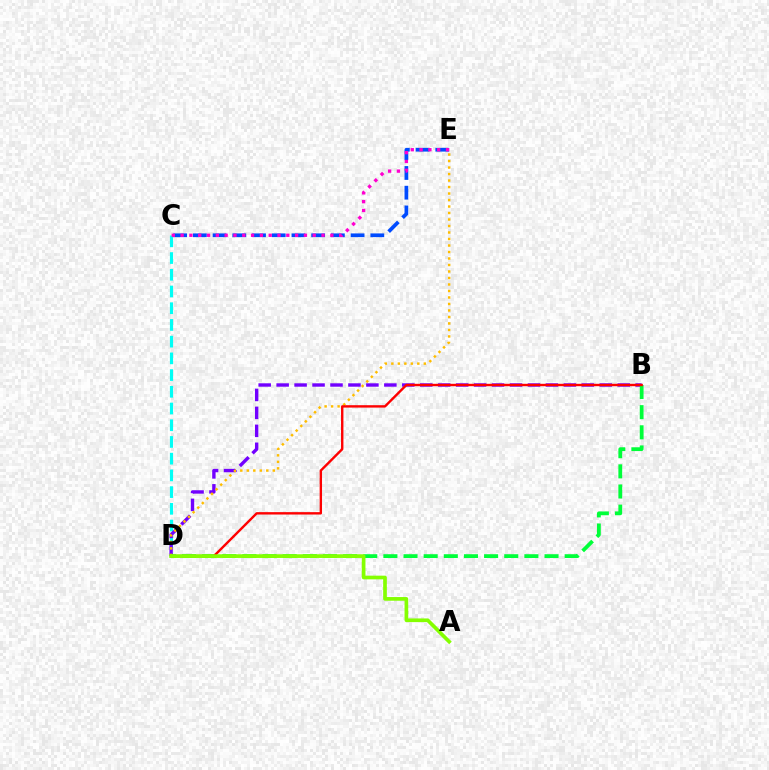{('C', 'D'): [{'color': '#00fff6', 'line_style': 'dashed', 'thickness': 2.27}], ('C', 'E'): [{'color': '#004bff', 'line_style': 'dashed', 'thickness': 2.68}, {'color': '#ff00cf', 'line_style': 'dotted', 'thickness': 2.39}], ('B', 'D'): [{'color': '#7200ff', 'line_style': 'dashed', 'thickness': 2.44}, {'color': '#00ff39', 'line_style': 'dashed', 'thickness': 2.74}, {'color': '#ff0000', 'line_style': 'solid', 'thickness': 1.72}], ('D', 'E'): [{'color': '#ffbd00', 'line_style': 'dotted', 'thickness': 1.76}], ('A', 'D'): [{'color': '#84ff00', 'line_style': 'solid', 'thickness': 2.65}]}